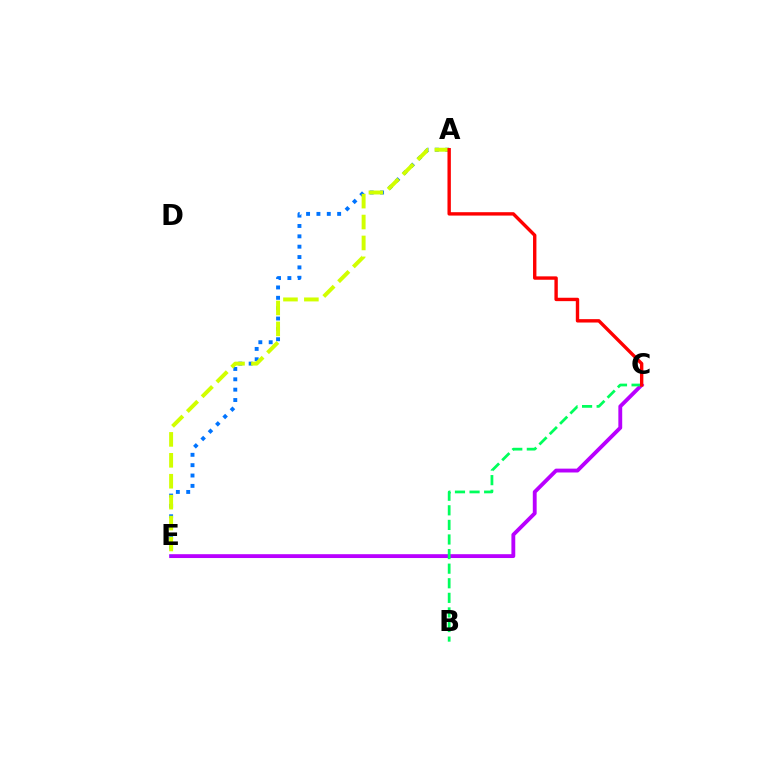{('C', 'E'): [{'color': '#b900ff', 'line_style': 'solid', 'thickness': 2.77}], ('A', 'E'): [{'color': '#0074ff', 'line_style': 'dotted', 'thickness': 2.81}, {'color': '#d1ff00', 'line_style': 'dashed', 'thickness': 2.84}], ('B', 'C'): [{'color': '#00ff5c', 'line_style': 'dashed', 'thickness': 1.98}], ('A', 'C'): [{'color': '#ff0000', 'line_style': 'solid', 'thickness': 2.44}]}